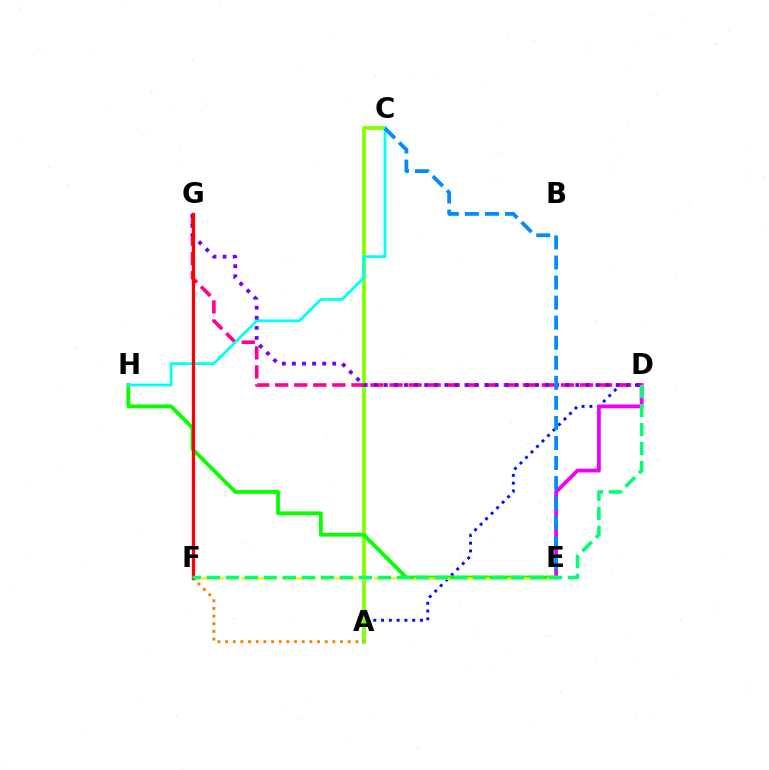{('A', 'D'): [{'color': '#0010ff', 'line_style': 'dotted', 'thickness': 2.11}], ('A', 'C'): [{'color': '#84ff00', 'line_style': 'solid', 'thickness': 2.72}], ('D', 'E'): [{'color': '#ee00ff', 'line_style': 'solid', 'thickness': 2.74}], ('D', 'G'): [{'color': '#ff0094', 'line_style': 'dashed', 'thickness': 2.59}, {'color': '#7200ff', 'line_style': 'dotted', 'thickness': 2.74}], ('A', 'F'): [{'color': '#ff7c00', 'line_style': 'dotted', 'thickness': 2.08}], ('E', 'H'): [{'color': '#08ff00', 'line_style': 'solid', 'thickness': 2.74}], ('C', 'H'): [{'color': '#00fff6', 'line_style': 'solid', 'thickness': 2.0}], ('C', 'E'): [{'color': '#008cff', 'line_style': 'dashed', 'thickness': 2.72}], ('E', 'F'): [{'color': '#fcf500', 'line_style': 'dashed', 'thickness': 1.81}], ('F', 'G'): [{'color': '#ff0000', 'line_style': 'solid', 'thickness': 2.38}], ('D', 'F'): [{'color': '#00ff74', 'line_style': 'dashed', 'thickness': 2.58}]}